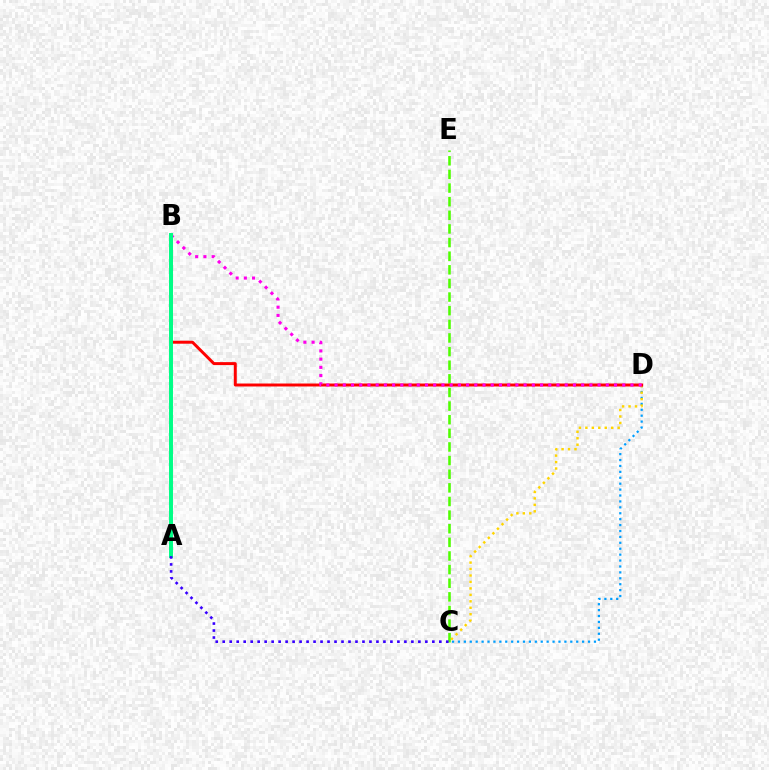{('C', 'E'): [{'color': '#4fff00', 'line_style': 'dashed', 'thickness': 1.85}], ('C', 'D'): [{'color': '#009eff', 'line_style': 'dotted', 'thickness': 1.61}, {'color': '#ffd500', 'line_style': 'dotted', 'thickness': 1.75}], ('B', 'D'): [{'color': '#ff0000', 'line_style': 'solid', 'thickness': 2.13}, {'color': '#ff00ed', 'line_style': 'dotted', 'thickness': 2.23}], ('A', 'B'): [{'color': '#00ff86', 'line_style': 'solid', 'thickness': 2.84}], ('A', 'C'): [{'color': '#3700ff', 'line_style': 'dotted', 'thickness': 1.9}]}